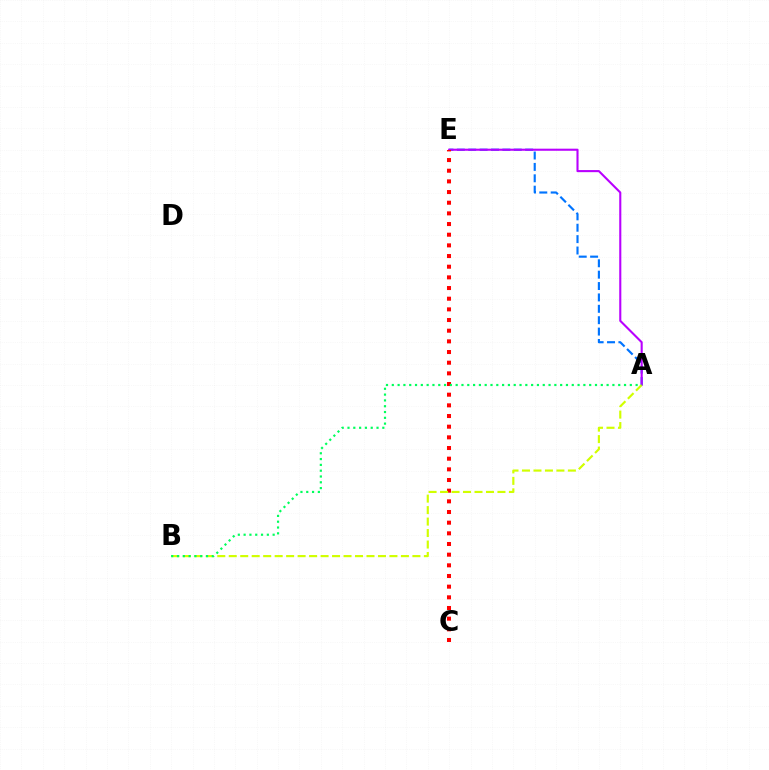{('A', 'E'): [{'color': '#0074ff', 'line_style': 'dashed', 'thickness': 1.55}, {'color': '#b900ff', 'line_style': 'solid', 'thickness': 1.51}], ('C', 'E'): [{'color': '#ff0000', 'line_style': 'dotted', 'thickness': 2.9}], ('A', 'B'): [{'color': '#d1ff00', 'line_style': 'dashed', 'thickness': 1.56}, {'color': '#00ff5c', 'line_style': 'dotted', 'thickness': 1.58}]}